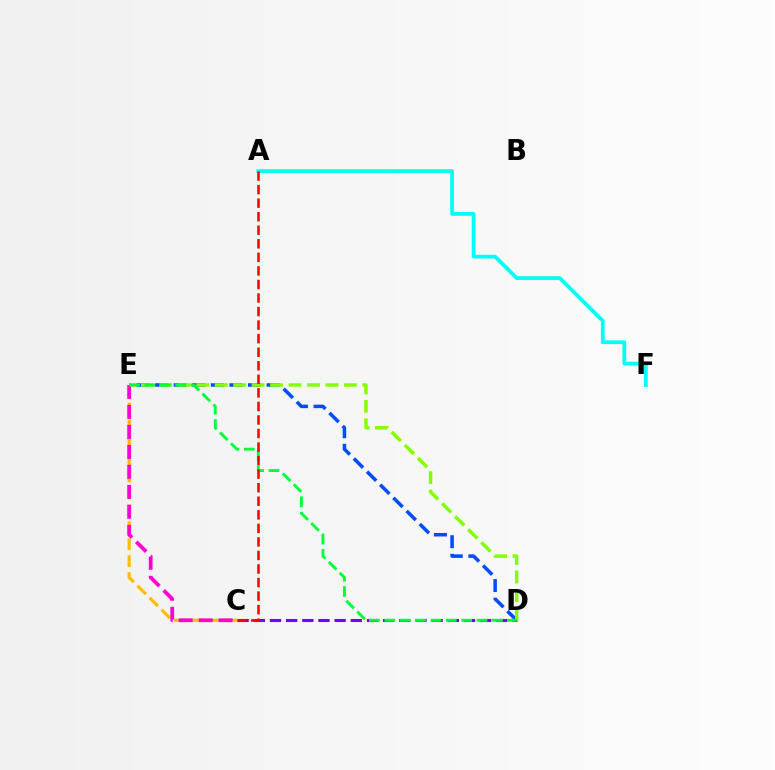{('A', 'F'): [{'color': '#00fff6', 'line_style': 'solid', 'thickness': 2.71}], ('C', 'D'): [{'color': '#7200ff', 'line_style': 'dashed', 'thickness': 2.2}], ('D', 'E'): [{'color': '#004bff', 'line_style': 'dashed', 'thickness': 2.53}, {'color': '#84ff00', 'line_style': 'dashed', 'thickness': 2.51}, {'color': '#00ff39', 'line_style': 'dashed', 'thickness': 2.09}], ('C', 'E'): [{'color': '#ffbd00', 'line_style': 'dashed', 'thickness': 2.3}, {'color': '#ff00cf', 'line_style': 'dashed', 'thickness': 2.71}], ('A', 'C'): [{'color': '#ff0000', 'line_style': 'dashed', 'thickness': 1.84}]}